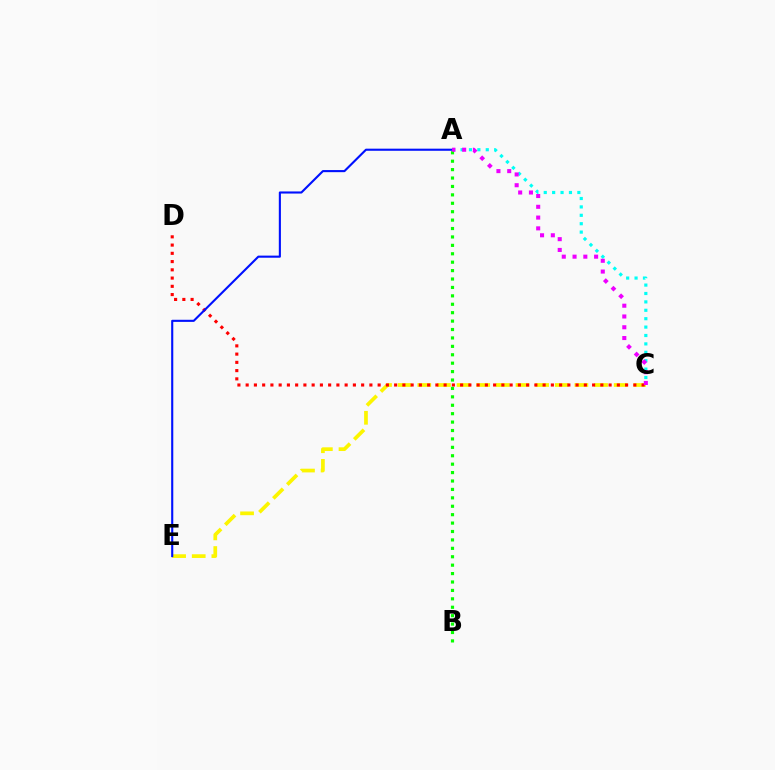{('C', 'E'): [{'color': '#fcf500', 'line_style': 'dashed', 'thickness': 2.67}], ('A', 'C'): [{'color': '#00fff6', 'line_style': 'dotted', 'thickness': 2.28}, {'color': '#ee00ff', 'line_style': 'dotted', 'thickness': 2.93}], ('C', 'D'): [{'color': '#ff0000', 'line_style': 'dotted', 'thickness': 2.24}], ('A', 'B'): [{'color': '#08ff00', 'line_style': 'dotted', 'thickness': 2.29}], ('A', 'E'): [{'color': '#0010ff', 'line_style': 'solid', 'thickness': 1.52}]}